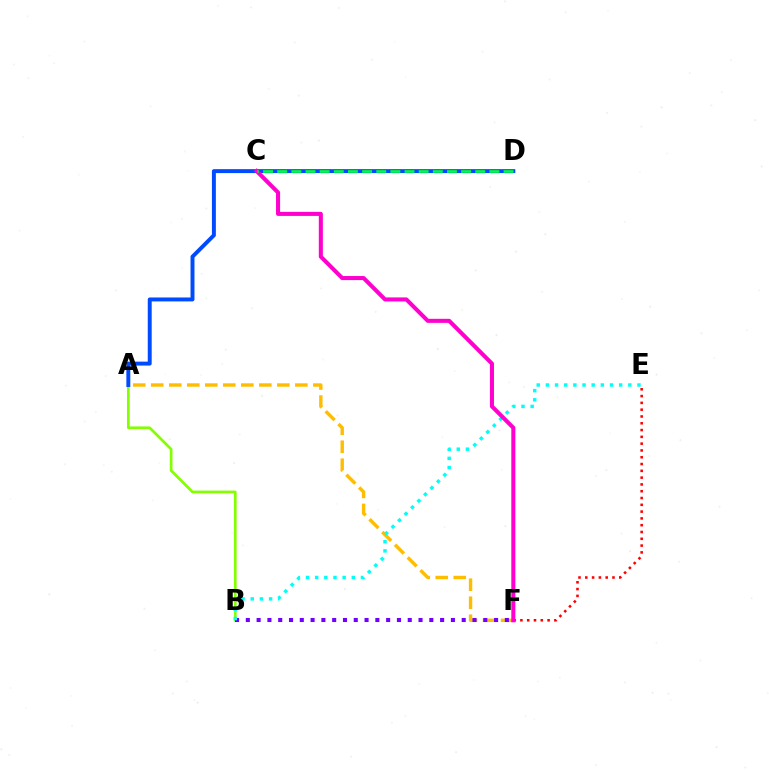{('E', 'F'): [{'color': '#ff0000', 'line_style': 'dotted', 'thickness': 1.85}], ('A', 'B'): [{'color': '#84ff00', 'line_style': 'solid', 'thickness': 1.94}], ('A', 'F'): [{'color': '#ffbd00', 'line_style': 'dashed', 'thickness': 2.45}], ('B', 'F'): [{'color': '#7200ff', 'line_style': 'dotted', 'thickness': 2.93}], ('A', 'D'): [{'color': '#004bff', 'line_style': 'solid', 'thickness': 2.84}], ('B', 'E'): [{'color': '#00fff6', 'line_style': 'dotted', 'thickness': 2.49}], ('C', 'F'): [{'color': '#ff00cf', 'line_style': 'solid', 'thickness': 2.92}], ('C', 'D'): [{'color': '#00ff39', 'line_style': 'dashed', 'thickness': 1.92}]}